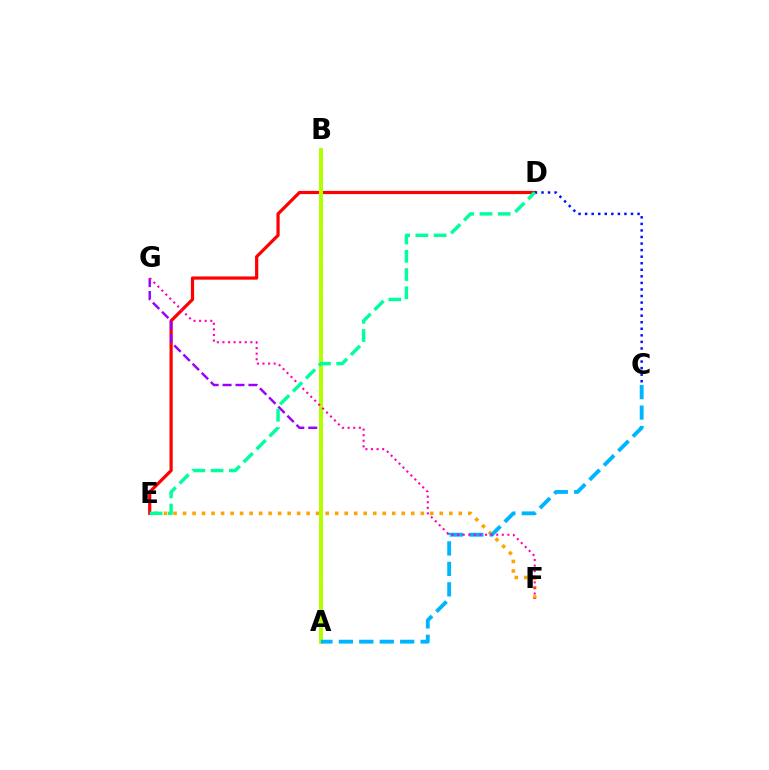{('D', 'E'): [{'color': '#ff0000', 'line_style': 'solid', 'thickness': 2.3}, {'color': '#00ff9d', 'line_style': 'dashed', 'thickness': 2.48}], ('E', 'F'): [{'color': '#ffa500', 'line_style': 'dotted', 'thickness': 2.58}], ('A', 'G'): [{'color': '#9b00ff', 'line_style': 'dashed', 'thickness': 1.76}], ('C', 'D'): [{'color': '#0010ff', 'line_style': 'dotted', 'thickness': 1.78}], ('A', 'B'): [{'color': '#08ff00', 'line_style': 'dotted', 'thickness': 2.91}, {'color': '#b3ff00', 'line_style': 'solid', 'thickness': 2.85}], ('A', 'C'): [{'color': '#00b5ff', 'line_style': 'dashed', 'thickness': 2.78}], ('F', 'G'): [{'color': '#ff00bd', 'line_style': 'dotted', 'thickness': 1.52}]}